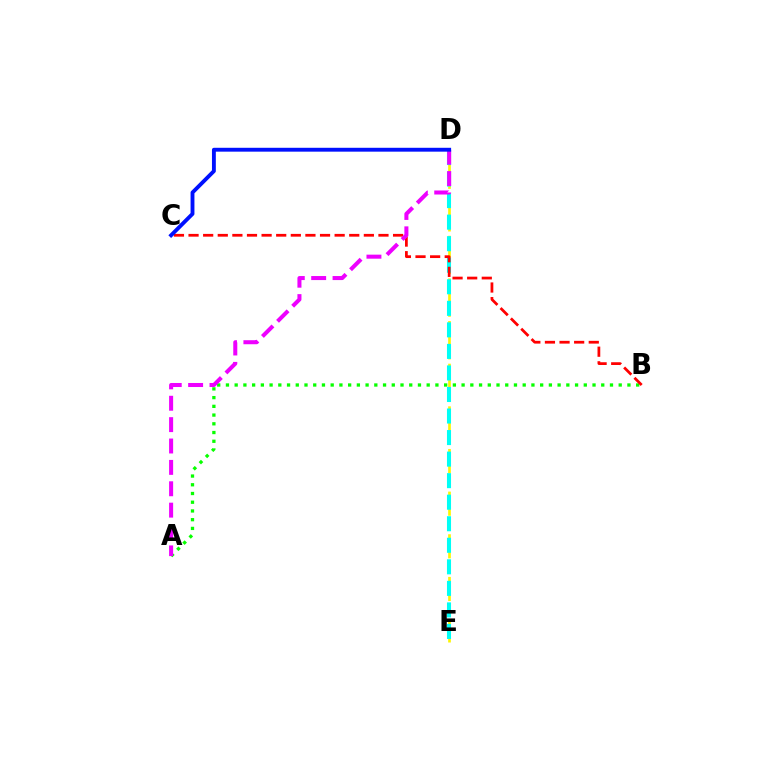{('A', 'B'): [{'color': '#08ff00', 'line_style': 'dotted', 'thickness': 2.37}], ('D', 'E'): [{'color': '#fcf500', 'line_style': 'dashed', 'thickness': 1.93}, {'color': '#00fff6', 'line_style': 'dashed', 'thickness': 2.93}], ('B', 'C'): [{'color': '#ff0000', 'line_style': 'dashed', 'thickness': 1.98}], ('A', 'D'): [{'color': '#ee00ff', 'line_style': 'dashed', 'thickness': 2.9}], ('C', 'D'): [{'color': '#0010ff', 'line_style': 'solid', 'thickness': 2.78}]}